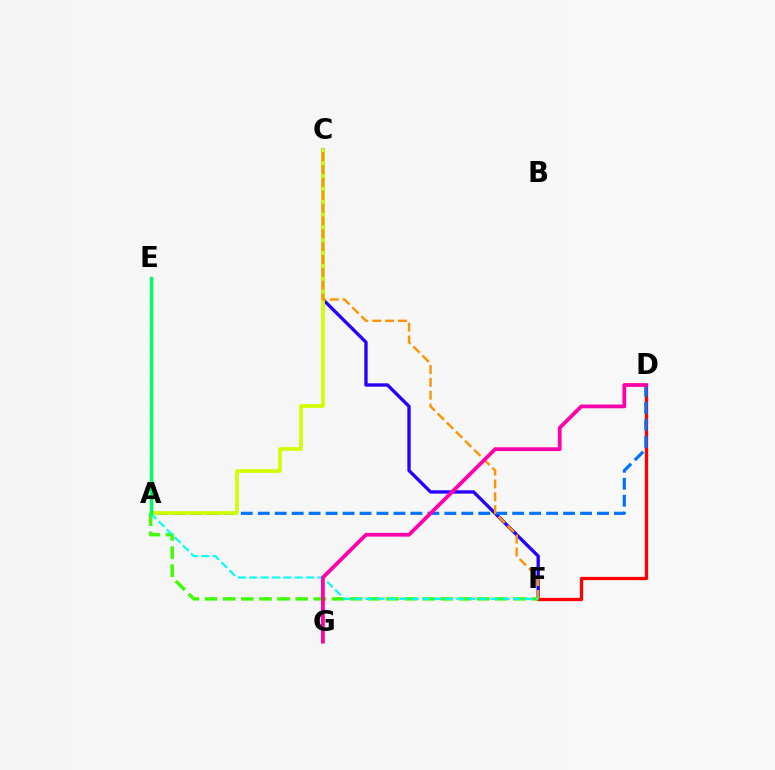{('C', 'F'): [{'color': '#2500ff', 'line_style': 'solid', 'thickness': 2.41}, {'color': '#ff9400', 'line_style': 'dashed', 'thickness': 1.74}], ('D', 'F'): [{'color': '#ff0000', 'line_style': 'solid', 'thickness': 2.35}], ('A', 'D'): [{'color': '#0074ff', 'line_style': 'dashed', 'thickness': 2.3}], ('A', 'C'): [{'color': '#d1ff00', 'line_style': 'solid', 'thickness': 2.64}], ('A', 'F'): [{'color': '#3dff00', 'line_style': 'dashed', 'thickness': 2.46}, {'color': '#00fff6', 'line_style': 'dashed', 'thickness': 1.54}], ('A', 'E'): [{'color': '#b900ff', 'line_style': 'dashed', 'thickness': 2.2}, {'color': '#00ff5c', 'line_style': 'solid', 'thickness': 2.46}], ('D', 'G'): [{'color': '#ff00ac', 'line_style': 'solid', 'thickness': 2.72}]}